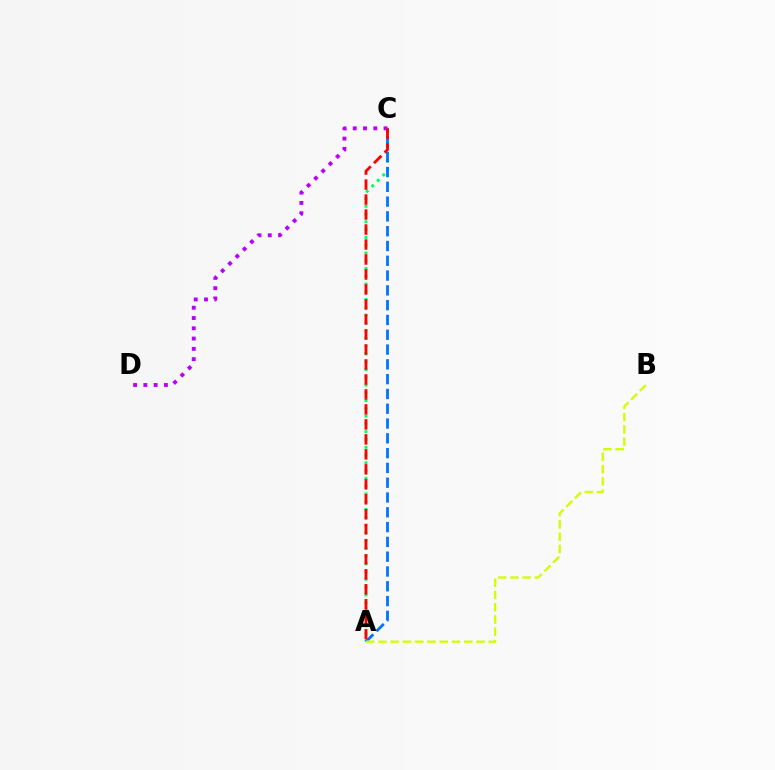{('A', 'C'): [{'color': '#00ff5c', 'line_style': 'dotted', 'thickness': 2.11}, {'color': '#0074ff', 'line_style': 'dashed', 'thickness': 2.01}, {'color': '#ff0000', 'line_style': 'dashed', 'thickness': 2.04}], ('C', 'D'): [{'color': '#b900ff', 'line_style': 'dotted', 'thickness': 2.79}], ('A', 'B'): [{'color': '#d1ff00', 'line_style': 'dashed', 'thickness': 1.67}]}